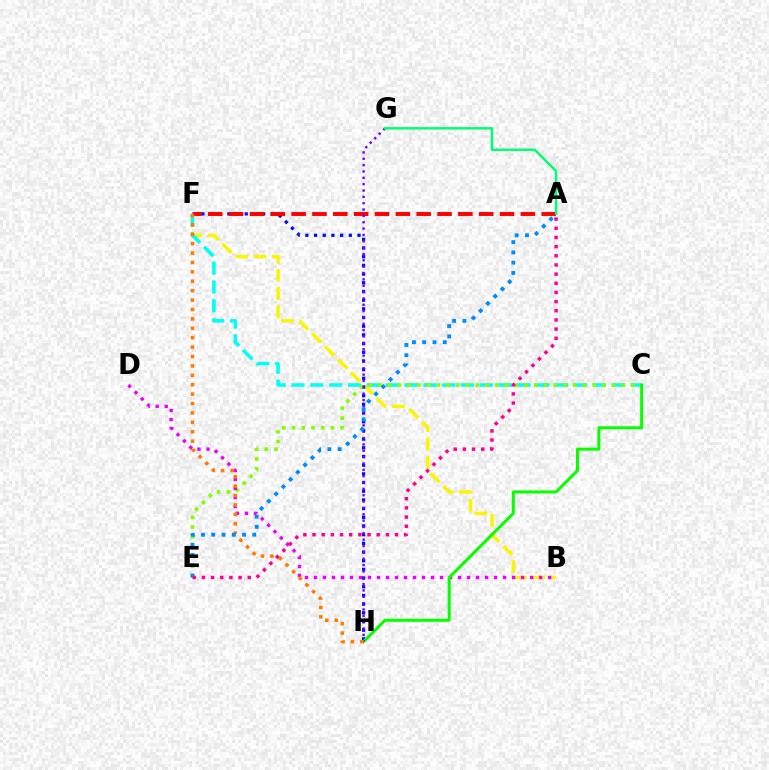{('B', 'F'): [{'color': '#fcf500', 'line_style': 'dashed', 'thickness': 2.48}], ('C', 'F'): [{'color': '#00fff6', 'line_style': 'dashed', 'thickness': 2.56}], ('F', 'H'): [{'color': '#0010ff', 'line_style': 'dotted', 'thickness': 2.36}, {'color': '#ff7c00', 'line_style': 'dotted', 'thickness': 2.56}], ('C', 'E'): [{'color': '#84ff00', 'line_style': 'dotted', 'thickness': 2.64}], ('A', 'F'): [{'color': '#ff0000', 'line_style': 'dashed', 'thickness': 2.83}], ('B', 'D'): [{'color': '#ee00ff', 'line_style': 'dotted', 'thickness': 2.45}], ('C', 'H'): [{'color': '#08ff00', 'line_style': 'solid', 'thickness': 2.18}], ('G', 'H'): [{'color': '#7200ff', 'line_style': 'dotted', 'thickness': 1.72}], ('A', 'E'): [{'color': '#008cff', 'line_style': 'dotted', 'thickness': 2.79}, {'color': '#ff0094', 'line_style': 'dotted', 'thickness': 2.49}], ('A', 'G'): [{'color': '#00ff74', 'line_style': 'solid', 'thickness': 1.78}]}